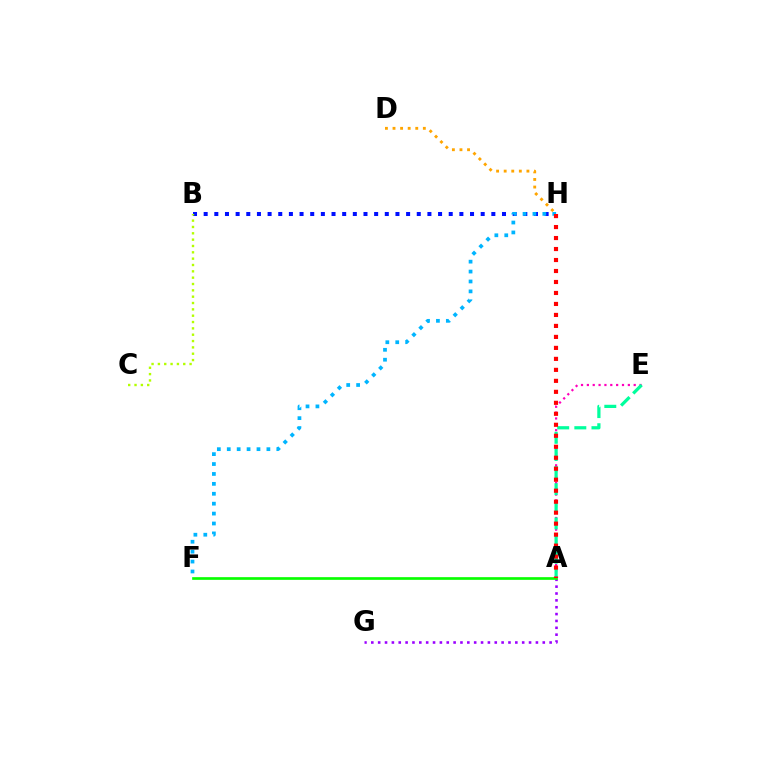{('B', 'H'): [{'color': '#0010ff', 'line_style': 'dotted', 'thickness': 2.89}], ('A', 'E'): [{'color': '#ff00bd', 'line_style': 'dotted', 'thickness': 1.59}, {'color': '#00ff9d', 'line_style': 'dashed', 'thickness': 2.33}], ('D', 'H'): [{'color': '#ffa500', 'line_style': 'dotted', 'thickness': 2.06}], ('A', 'G'): [{'color': '#9b00ff', 'line_style': 'dotted', 'thickness': 1.86}], ('F', 'H'): [{'color': '#00b5ff', 'line_style': 'dotted', 'thickness': 2.69}], ('B', 'C'): [{'color': '#b3ff00', 'line_style': 'dotted', 'thickness': 1.72}], ('A', 'F'): [{'color': '#08ff00', 'line_style': 'solid', 'thickness': 1.93}], ('A', 'H'): [{'color': '#ff0000', 'line_style': 'dotted', 'thickness': 2.98}]}